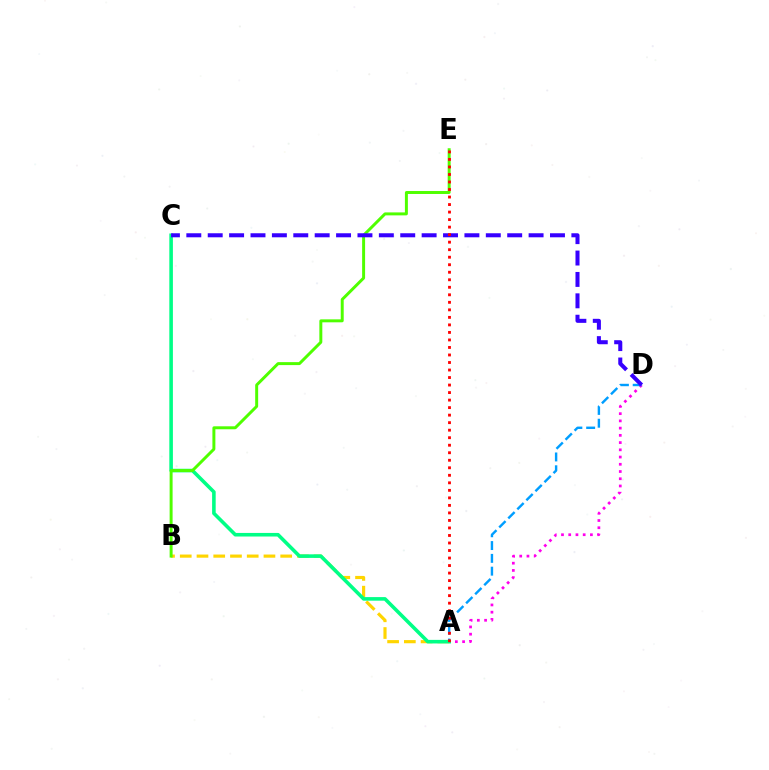{('A', 'D'): [{'color': '#ff00ed', 'line_style': 'dotted', 'thickness': 1.96}, {'color': '#009eff', 'line_style': 'dashed', 'thickness': 1.74}], ('A', 'B'): [{'color': '#ffd500', 'line_style': 'dashed', 'thickness': 2.27}], ('A', 'C'): [{'color': '#00ff86', 'line_style': 'solid', 'thickness': 2.58}], ('B', 'E'): [{'color': '#4fff00', 'line_style': 'solid', 'thickness': 2.13}], ('C', 'D'): [{'color': '#3700ff', 'line_style': 'dashed', 'thickness': 2.91}], ('A', 'E'): [{'color': '#ff0000', 'line_style': 'dotted', 'thickness': 2.04}]}